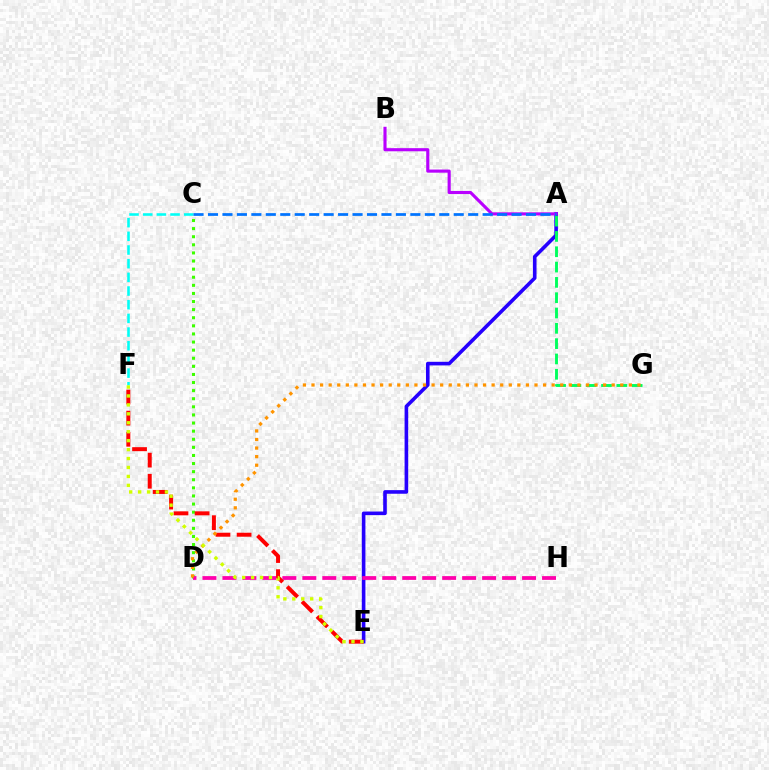{('C', 'D'): [{'color': '#3dff00', 'line_style': 'dotted', 'thickness': 2.2}], ('A', 'E'): [{'color': '#2500ff', 'line_style': 'solid', 'thickness': 2.6}], ('D', 'H'): [{'color': '#ff00ac', 'line_style': 'dashed', 'thickness': 2.71}], ('C', 'F'): [{'color': '#00fff6', 'line_style': 'dashed', 'thickness': 1.86}], ('A', 'G'): [{'color': '#00ff5c', 'line_style': 'dashed', 'thickness': 2.08}], ('A', 'B'): [{'color': '#b900ff', 'line_style': 'solid', 'thickness': 2.25}], ('E', 'F'): [{'color': '#ff0000', 'line_style': 'dashed', 'thickness': 2.87}, {'color': '#d1ff00', 'line_style': 'dotted', 'thickness': 2.43}], ('D', 'G'): [{'color': '#ff9400', 'line_style': 'dotted', 'thickness': 2.33}], ('A', 'C'): [{'color': '#0074ff', 'line_style': 'dashed', 'thickness': 1.96}]}